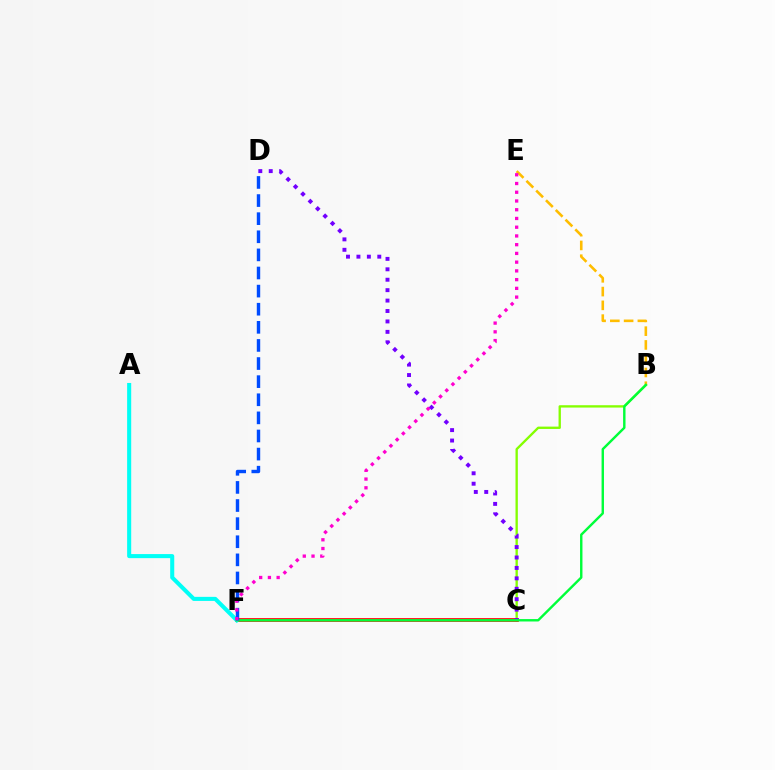{('B', 'E'): [{'color': '#ffbd00', 'line_style': 'dashed', 'thickness': 1.87}], ('B', 'C'): [{'color': '#84ff00', 'line_style': 'solid', 'thickness': 1.68}], ('C', 'F'): [{'color': '#ff0000', 'line_style': 'solid', 'thickness': 2.68}], ('A', 'F'): [{'color': '#00fff6', 'line_style': 'solid', 'thickness': 2.93}], ('C', 'D'): [{'color': '#7200ff', 'line_style': 'dotted', 'thickness': 2.83}], ('B', 'F'): [{'color': '#00ff39', 'line_style': 'solid', 'thickness': 1.74}], ('D', 'F'): [{'color': '#004bff', 'line_style': 'dashed', 'thickness': 2.46}], ('E', 'F'): [{'color': '#ff00cf', 'line_style': 'dotted', 'thickness': 2.37}]}